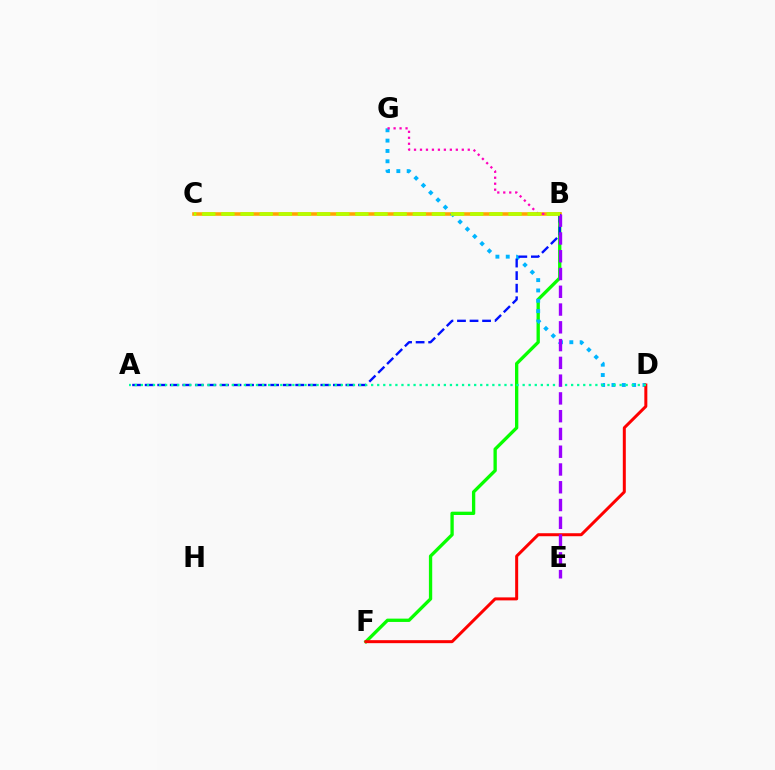{('B', 'F'): [{'color': '#08ff00', 'line_style': 'solid', 'thickness': 2.39}], ('B', 'C'): [{'color': '#ffa500', 'line_style': 'solid', 'thickness': 2.57}, {'color': '#b3ff00', 'line_style': 'dashed', 'thickness': 2.6}], ('D', 'G'): [{'color': '#00b5ff', 'line_style': 'dotted', 'thickness': 2.81}], ('D', 'F'): [{'color': '#ff0000', 'line_style': 'solid', 'thickness': 2.16}], ('A', 'B'): [{'color': '#0010ff', 'line_style': 'dashed', 'thickness': 1.7}], ('B', 'G'): [{'color': '#ff00bd', 'line_style': 'dotted', 'thickness': 1.62}], ('A', 'D'): [{'color': '#00ff9d', 'line_style': 'dotted', 'thickness': 1.65}], ('B', 'E'): [{'color': '#9b00ff', 'line_style': 'dashed', 'thickness': 2.41}]}